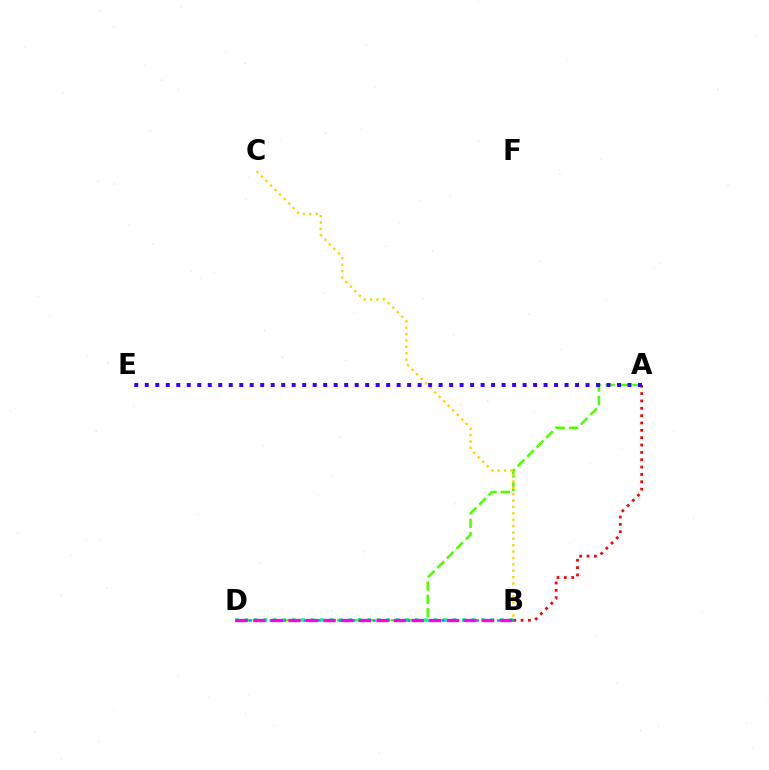{('A', 'D'): [{'color': '#4fff00', 'line_style': 'dashed', 'thickness': 1.82}], ('B', 'D'): [{'color': '#00ff86', 'line_style': 'dotted', 'thickness': 2.57}, {'color': '#009eff', 'line_style': 'dotted', 'thickness': 1.87}, {'color': '#ff00ed', 'line_style': 'dashed', 'thickness': 2.39}], ('B', 'C'): [{'color': '#ffd500', 'line_style': 'dotted', 'thickness': 1.73}], ('A', 'B'): [{'color': '#ff0000', 'line_style': 'dotted', 'thickness': 2.0}], ('A', 'E'): [{'color': '#3700ff', 'line_style': 'dotted', 'thickness': 2.85}]}